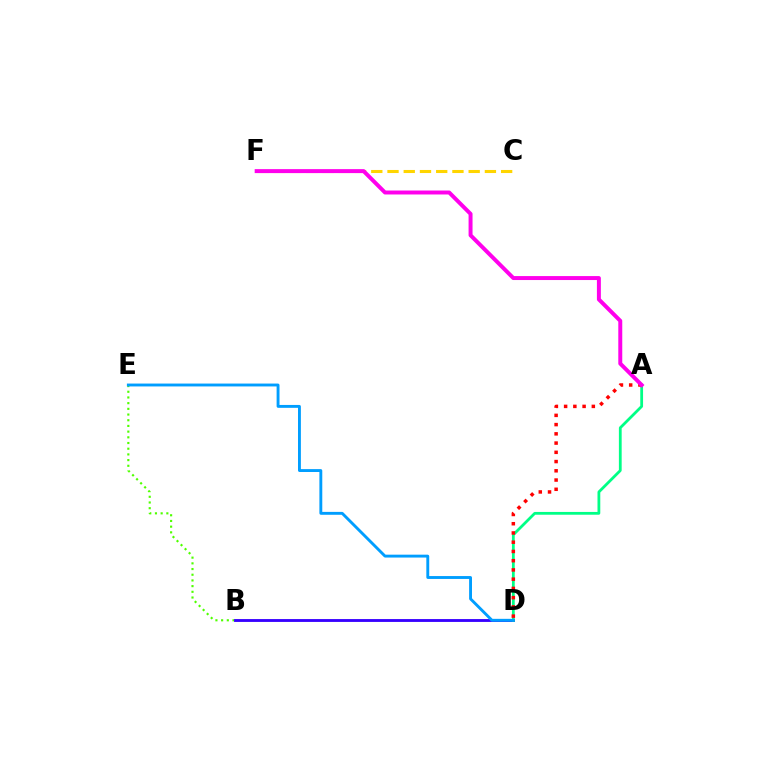{('B', 'E'): [{'color': '#4fff00', 'line_style': 'dotted', 'thickness': 1.55}], ('B', 'D'): [{'color': '#3700ff', 'line_style': 'solid', 'thickness': 2.05}], ('C', 'F'): [{'color': '#ffd500', 'line_style': 'dashed', 'thickness': 2.21}], ('A', 'D'): [{'color': '#00ff86', 'line_style': 'solid', 'thickness': 2.0}, {'color': '#ff0000', 'line_style': 'dotted', 'thickness': 2.51}], ('D', 'E'): [{'color': '#009eff', 'line_style': 'solid', 'thickness': 2.08}], ('A', 'F'): [{'color': '#ff00ed', 'line_style': 'solid', 'thickness': 2.85}]}